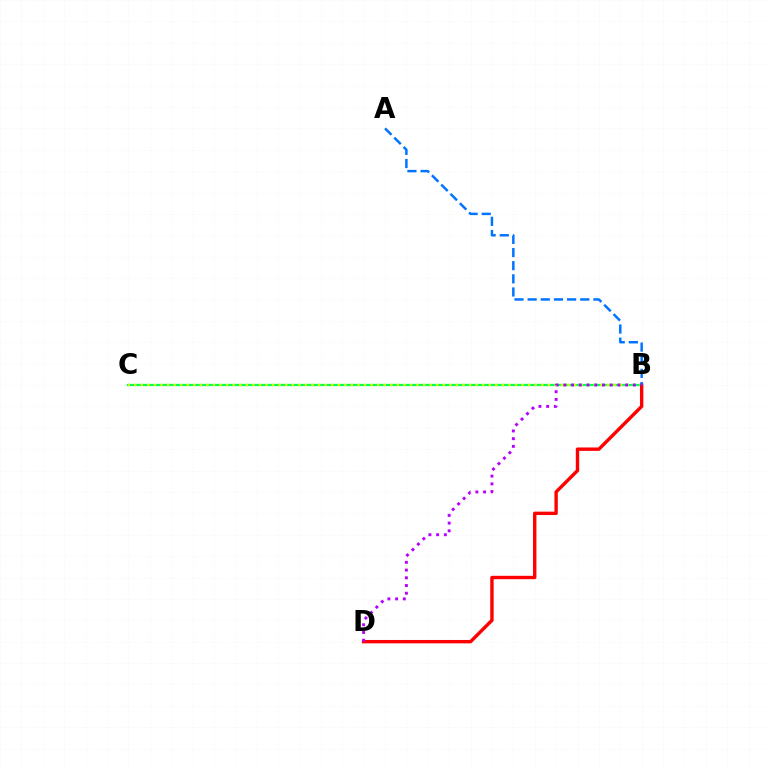{('B', 'C'): [{'color': '#00ff5c', 'line_style': 'solid', 'thickness': 1.62}, {'color': '#d1ff00', 'line_style': 'dotted', 'thickness': 1.78}], ('B', 'D'): [{'color': '#ff0000', 'line_style': 'solid', 'thickness': 2.44}, {'color': '#b900ff', 'line_style': 'dotted', 'thickness': 2.1}], ('A', 'B'): [{'color': '#0074ff', 'line_style': 'dashed', 'thickness': 1.79}]}